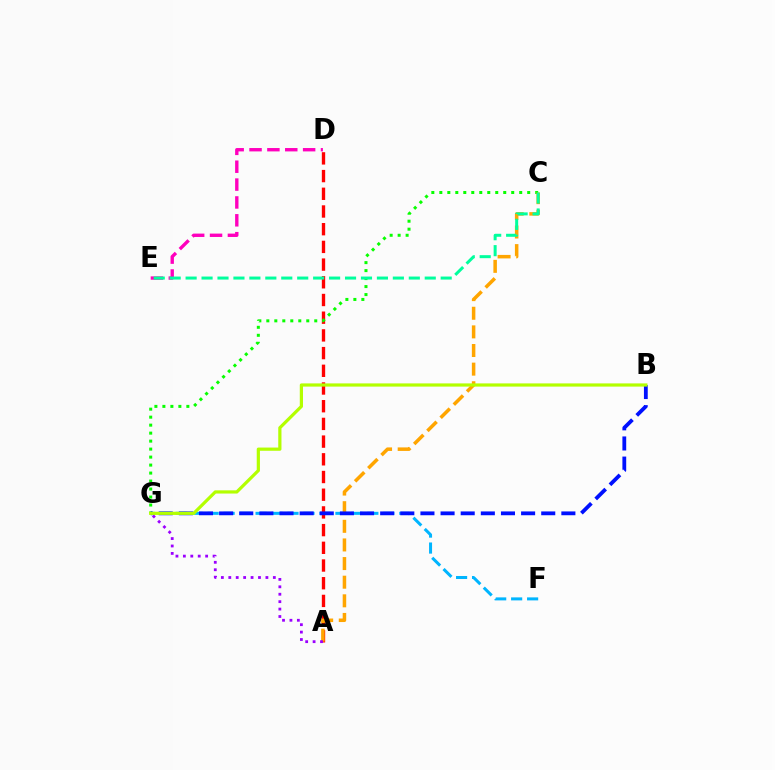{('F', 'G'): [{'color': '#00b5ff', 'line_style': 'dashed', 'thickness': 2.17}], ('A', 'D'): [{'color': '#ff0000', 'line_style': 'dashed', 'thickness': 2.4}], ('C', 'G'): [{'color': '#08ff00', 'line_style': 'dotted', 'thickness': 2.17}], ('D', 'E'): [{'color': '#ff00bd', 'line_style': 'dashed', 'thickness': 2.43}], ('A', 'C'): [{'color': '#ffa500', 'line_style': 'dashed', 'thickness': 2.53}], ('C', 'E'): [{'color': '#00ff9d', 'line_style': 'dashed', 'thickness': 2.17}], ('A', 'G'): [{'color': '#9b00ff', 'line_style': 'dotted', 'thickness': 2.02}], ('B', 'G'): [{'color': '#0010ff', 'line_style': 'dashed', 'thickness': 2.73}, {'color': '#b3ff00', 'line_style': 'solid', 'thickness': 2.31}]}